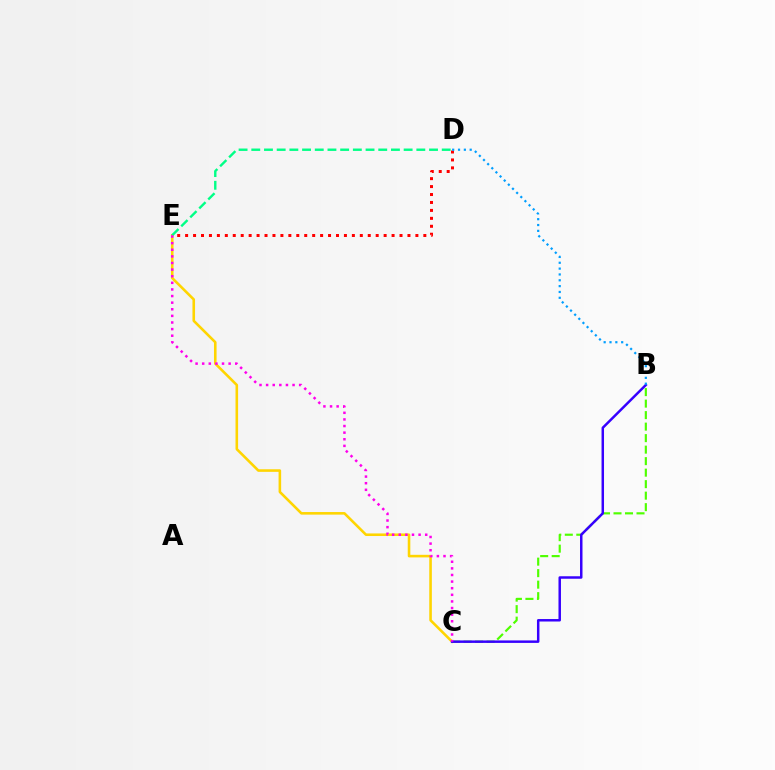{('D', 'E'): [{'color': '#ff0000', 'line_style': 'dotted', 'thickness': 2.16}, {'color': '#00ff86', 'line_style': 'dashed', 'thickness': 1.72}], ('C', 'E'): [{'color': '#ffd500', 'line_style': 'solid', 'thickness': 1.86}, {'color': '#ff00ed', 'line_style': 'dotted', 'thickness': 1.8}], ('B', 'C'): [{'color': '#4fff00', 'line_style': 'dashed', 'thickness': 1.56}, {'color': '#3700ff', 'line_style': 'solid', 'thickness': 1.78}], ('B', 'D'): [{'color': '#009eff', 'line_style': 'dotted', 'thickness': 1.59}]}